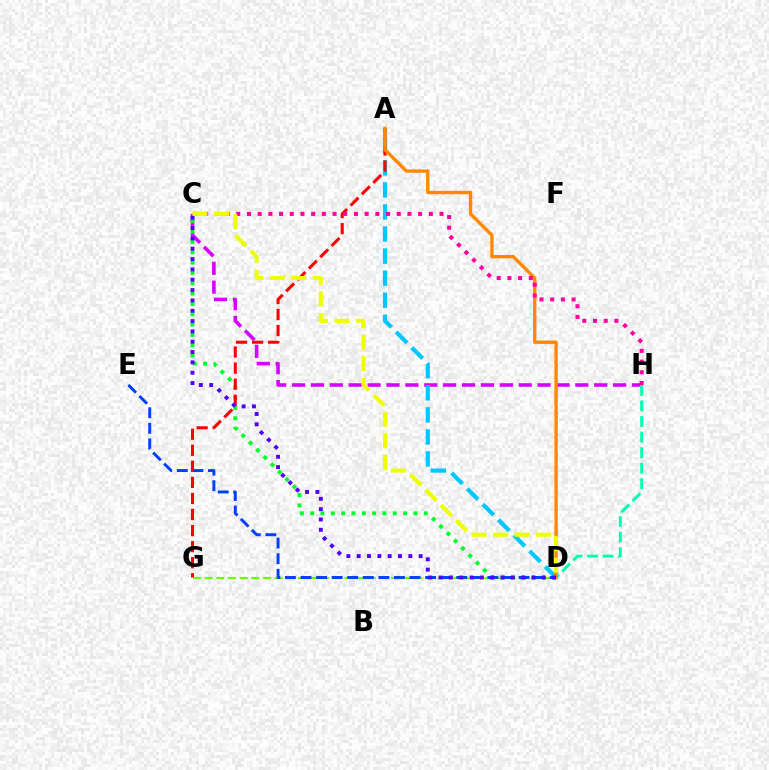{('D', 'G'): [{'color': '#66ff00', 'line_style': 'dashed', 'thickness': 1.58}], ('C', 'H'): [{'color': '#d600ff', 'line_style': 'dashed', 'thickness': 2.57}, {'color': '#ff00a0', 'line_style': 'dotted', 'thickness': 2.91}], ('C', 'D'): [{'color': '#00ff27', 'line_style': 'dotted', 'thickness': 2.81}, {'color': '#4f00ff', 'line_style': 'dotted', 'thickness': 2.81}, {'color': '#eeff00', 'line_style': 'dashed', 'thickness': 2.92}], ('D', 'E'): [{'color': '#003fff', 'line_style': 'dashed', 'thickness': 2.12}], ('A', 'D'): [{'color': '#00c7ff', 'line_style': 'dashed', 'thickness': 3.0}, {'color': '#ff8800', 'line_style': 'solid', 'thickness': 2.42}], ('A', 'G'): [{'color': '#ff0000', 'line_style': 'dashed', 'thickness': 2.18}], ('D', 'H'): [{'color': '#00ffaf', 'line_style': 'dashed', 'thickness': 2.11}]}